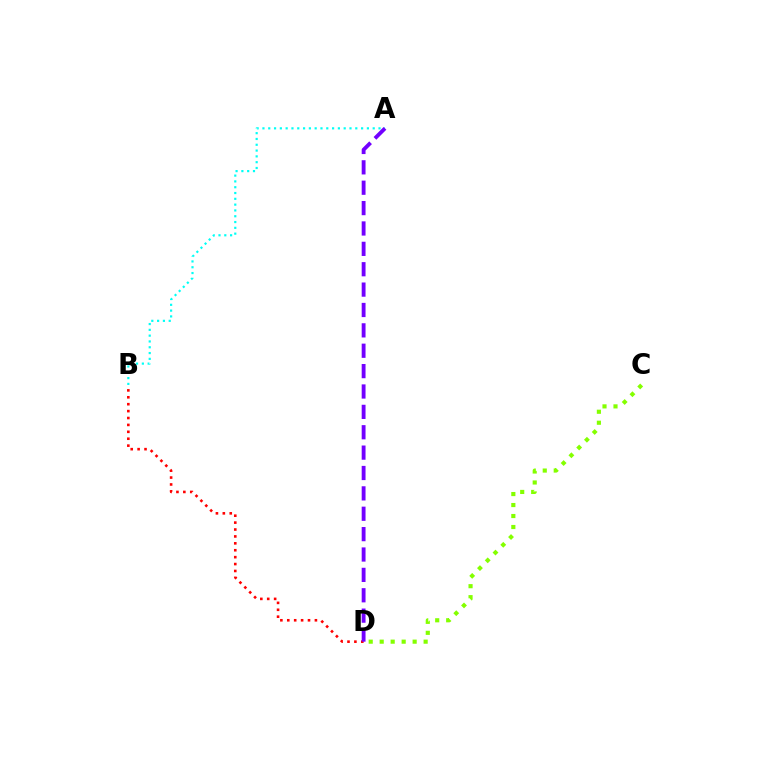{('C', 'D'): [{'color': '#84ff00', 'line_style': 'dotted', 'thickness': 2.98}], ('B', 'D'): [{'color': '#ff0000', 'line_style': 'dotted', 'thickness': 1.88}], ('A', 'B'): [{'color': '#00fff6', 'line_style': 'dotted', 'thickness': 1.58}], ('A', 'D'): [{'color': '#7200ff', 'line_style': 'dashed', 'thickness': 2.77}]}